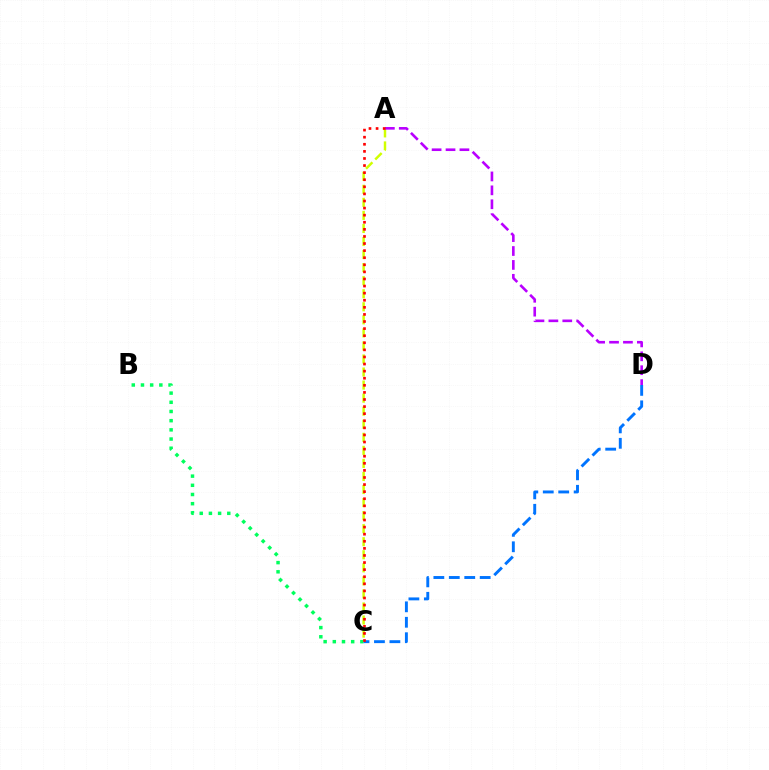{('B', 'C'): [{'color': '#00ff5c', 'line_style': 'dotted', 'thickness': 2.5}], ('C', 'D'): [{'color': '#0074ff', 'line_style': 'dashed', 'thickness': 2.1}], ('A', 'C'): [{'color': '#d1ff00', 'line_style': 'dashed', 'thickness': 1.77}, {'color': '#ff0000', 'line_style': 'dotted', 'thickness': 1.93}], ('A', 'D'): [{'color': '#b900ff', 'line_style': 'dashed', 'thickness': 1.89}]}